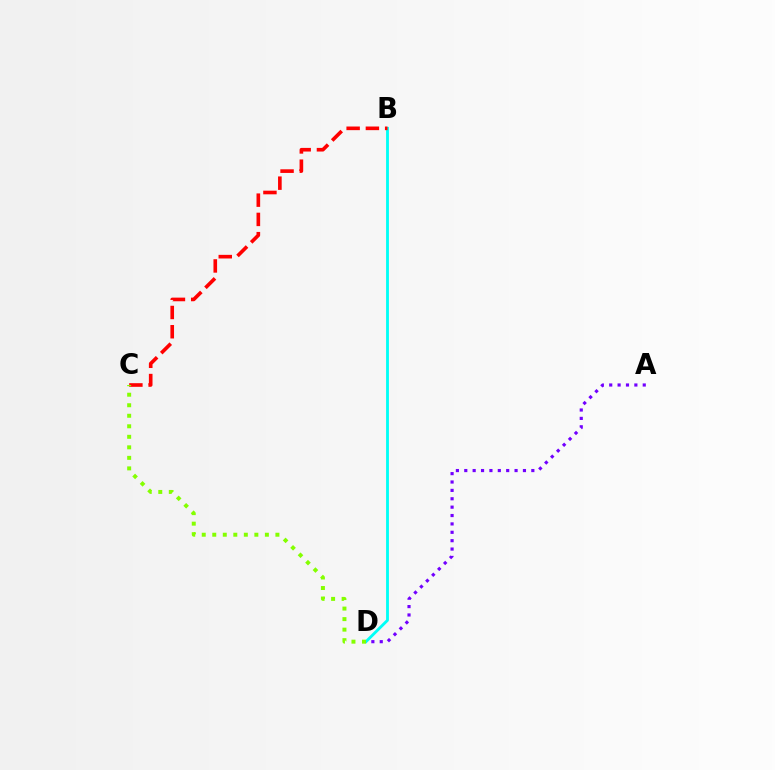{('B', 'D'): [{'color': '#00fff6', 'line_style': 'solid', 'thickness': 2.05}], ('A', 'D'): [{'color': '#7200ff', 'line_style': 'dotted', 'thickness': 2.28}], ('B', 'C'): [{'color': '#ff0000', 'line_style': 'dashed', 'thickness': 2.62}], ('C', 'D'): [{'color': '#84ff00', 'line_style': 'dotted', 'thickness': 2.86}]}